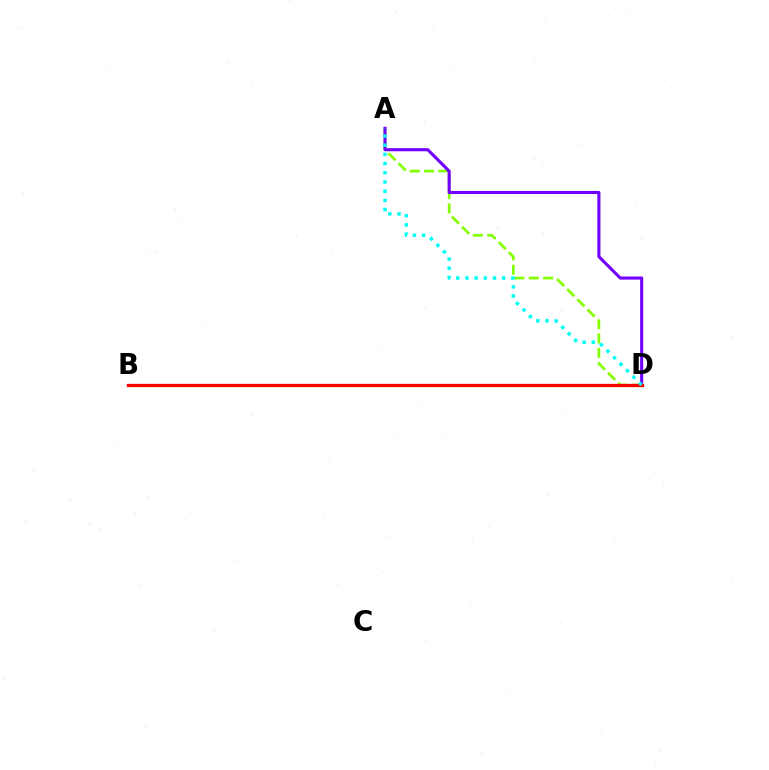{('A', 'D'): [{'color': '#84ff00', 'line_style': 'dashed', 'thickness': 1.95}, {'color': '#7200ff', 'line_style': 'solid', 'thickness': 2.23}, {'color': '#00fff6', 'line_style': 'dotted', 'thickness': 2.5}], ('B', 'D'): [{'color': '#ff0000', 'line_style': 'solid', 'thickness': 2.35}]}